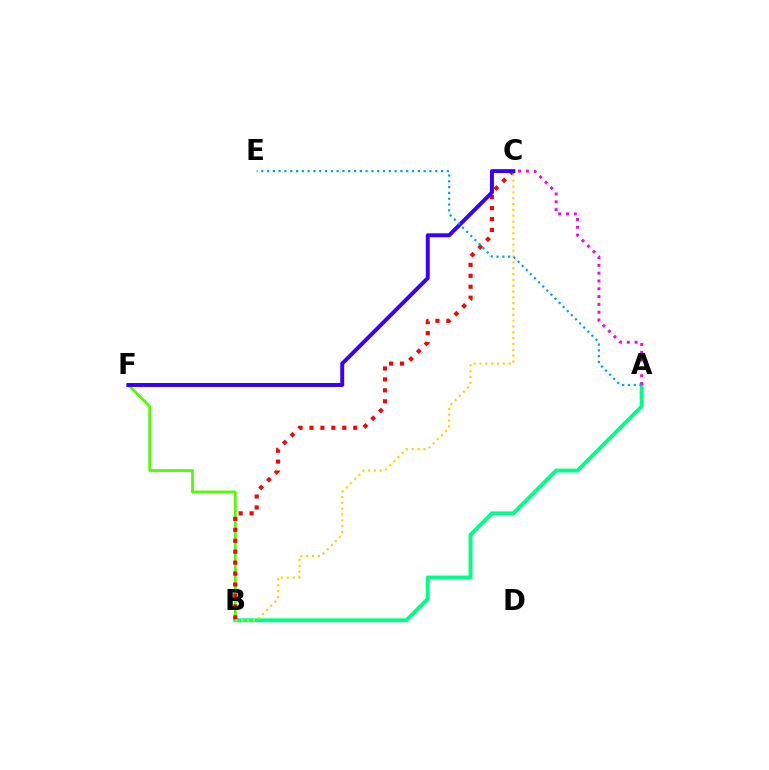{('B', 'F'): [{'color': '#4fff00', 'line_style': 'solid', 'thickness': 2.01}], ('A', 'B'): [{'color': '#00ff86', 'line_style': 'solid', 'thickness': 2.82}], ('A', 'C'): [{'color': '#ff00ed', 'line_style': 'dotted', 'thickness': 2.12}], ('B', 'C'): [{'color': '#ff0000', 'line_style': 'dotted', 'thickness': 2.97}, {'color': '#ffd500', 'line_style': 'dotted', 'thickness': 1.58}], ('C', 'F'): [{'color': '#3700ff', 'line_style': 'solid', 'thickness': 2.84}], ('A', 'E'): [{'color': '#009eff', 'line_style': 'dotted', 'thickness': 1.58}]}